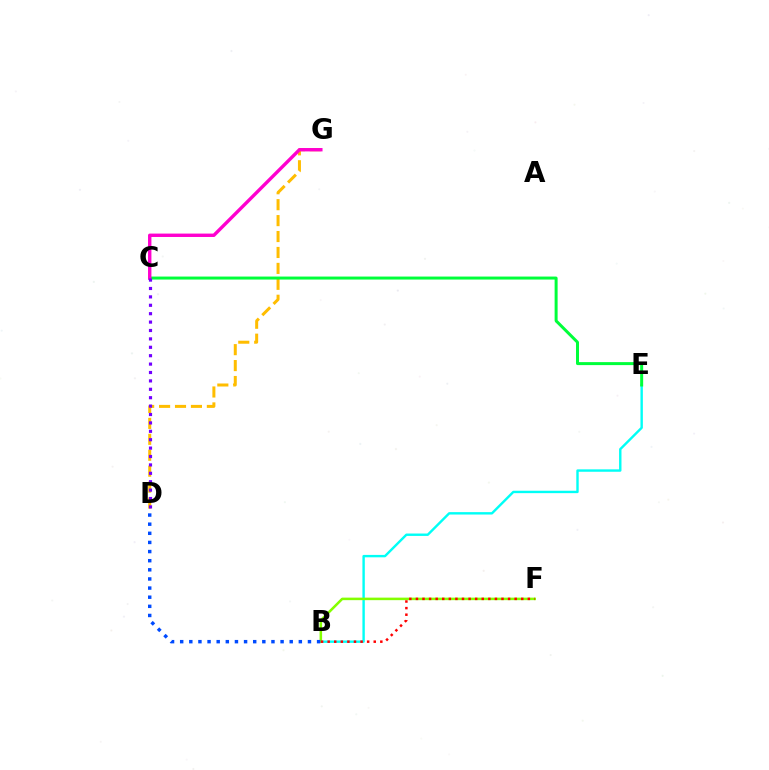{('B', 'E'): [{'color': '#00fff6', 'line_style': 'solid', 'thickness': 1.73}], ('D', 'G'): [{'color': '#ffbd00', 'line_style': 'dashed', 'thickness': 2.16}], ('C', 'E'): [{'color': '#00ff39', 'line_style': 'solid', 'thickness': 2.15}], ('B', 'F'): [{'color': '#84ff00', 'line_style': 'solid', 'thickness': 1.83}, {'color': '#ff0000', 'line_style': 'dotted', 'thickness': 1.79}], ('C', 'G'): [{'color': '#ff00cf', 'line_style': 'solid', 'thickness': 2.44}], ('B', 'D'): [{'color': '#004bff', 'line_style': 'dotted', 'thickness': 2.48}], ('C', 'D'): [{'color': '#7200ff', 'line_style': 'dotted', 'thickness': 2.28}]}